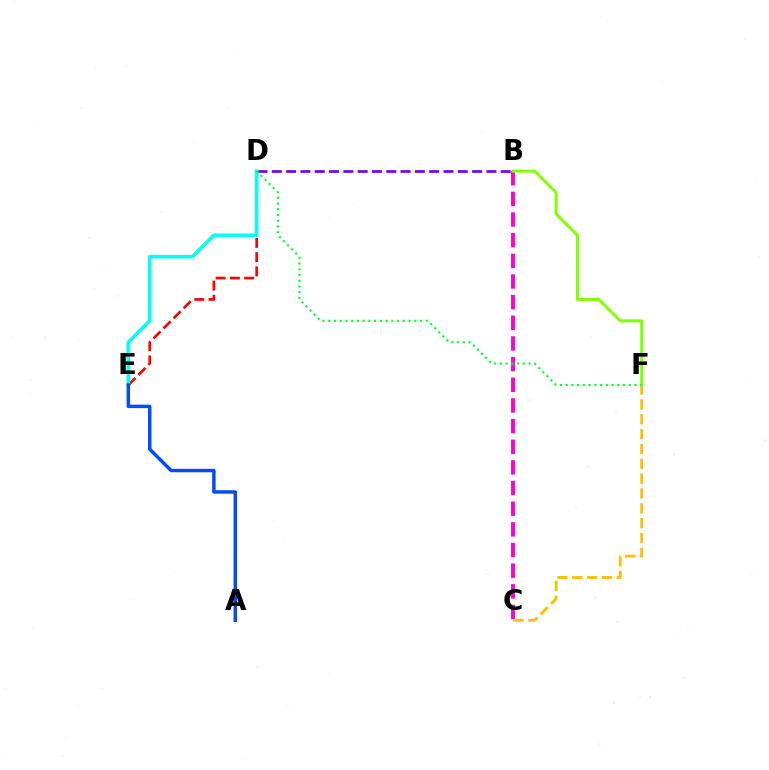{('B', 'C'): [{'color': '#ff00cf', 'line_style': 'dashed', 'thickness': 2.81}], ('C', 'F'): [{'color': '#ffbd00', 'line_style': 'dashed', 'thickness': 2.02}], ('B', 'D'): [{'color': '#7200ff', 'line_style': 'dashed', 'thickness': 1.94}], ('D', 'E'): [{'color': '#ff0000', 'line_style': 'dashed', 'thickness': 1.93}, {'color': '#00fff6', 'line_style': 'solid', 'thickness': 2.57}], ('B', 'F'): [{'color': '#84ff00', 'line_style': 'solid', 'thickness': 2.16}], ('D', 'F'): [{'color': '#00ff39', 'line_style': 'dotted', 'thickness': 1.56}], ('A', 'E'): [{'color': '#004bff', 'line_style': 'solid', 'thickness': 2.48}]}